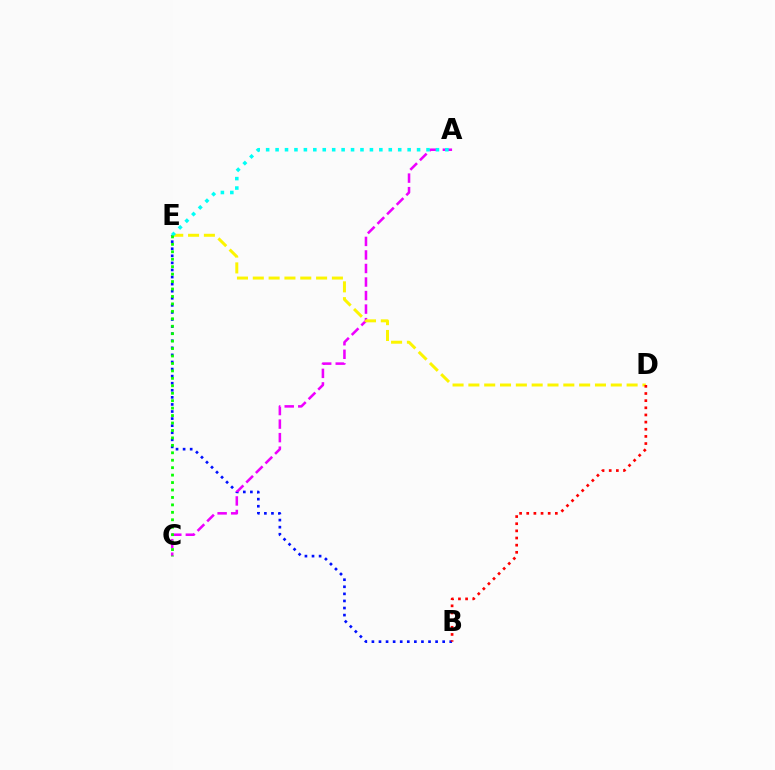{('B', 'E'): [{'color': '#0010ff', 'line_style': 'dotted', 'thickness': 1.92}], ('A', 'C'): [{'color': '#ee00ff', 'line_style': 'dashed', 'thickness': 1.84}], ('D', 'E'): [{'color': '#fcf500', 'line_style': 'dashed', 'thickness': 2.15}], ('A', 'E'): [{'color': '#00fff6', 'line_style': 'dotted', 'thickness': 2.56}], ('C', 'E'): [{'color': '#08ff00', 'line_style': 'dotted', 'thickness': 2.02}], ('B', 'D'): [{'color': '#ff0000', 'line_style': 'dotted', 'thickness': 1.94}]}